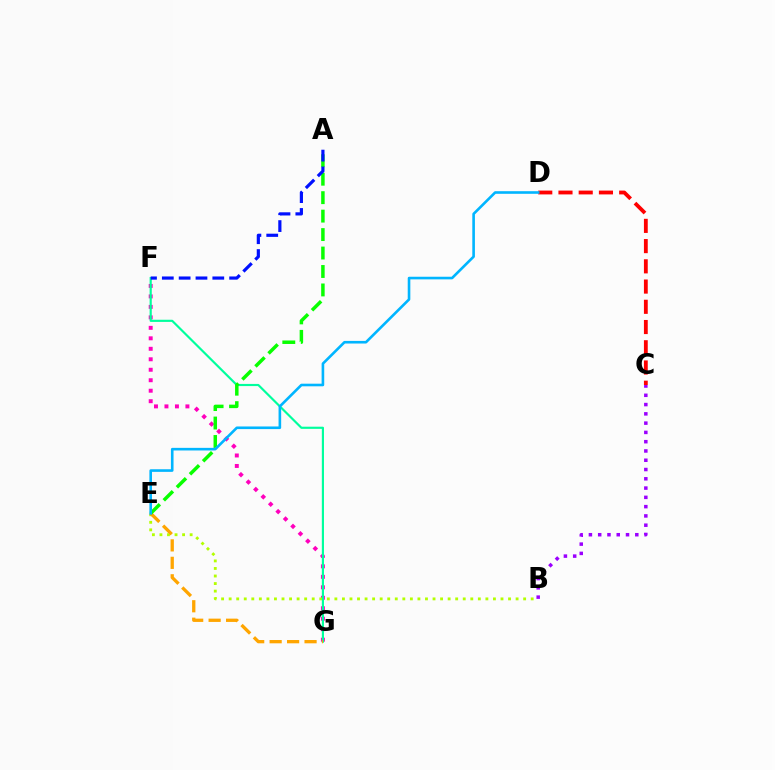{('F', 'G'): [{'color': '#ff00bd', 'line_style': 'dotted', 'thickness': 2.85}, {'color': '#00ff9d', 'line_style': 'solid', 'thickness': 1.56}], ('B', 'E'): [{'color': '#b3ff00', 'line_style': 'dotted', 'thickness': 2.05}], ('C', 'D'): [{'color': '#ff0000', 'line_style': 'dashed', 'thickness': 2.75}], ('B', 'C'): [{'color': '#9b00ff', 'line_style': 'dotted', 'thickness': 2.52}], ('E', 'G'): [{'color': '#ffa500', 'line_style': 'dashed', 'thickness': 2.37}], ('A', 'E'): [{'color': '#08ff00', 'line_style': 'dashed', 'thickness': 2.51}], ('D', 'E'): [{'color': '#00b5ff', 'line_style': 'solid', 'thickness': 1.88}], ('A', 'F'): [{'color': '#0010ff', 'line_style': 'dashed', 'thickness': 2.29}]}